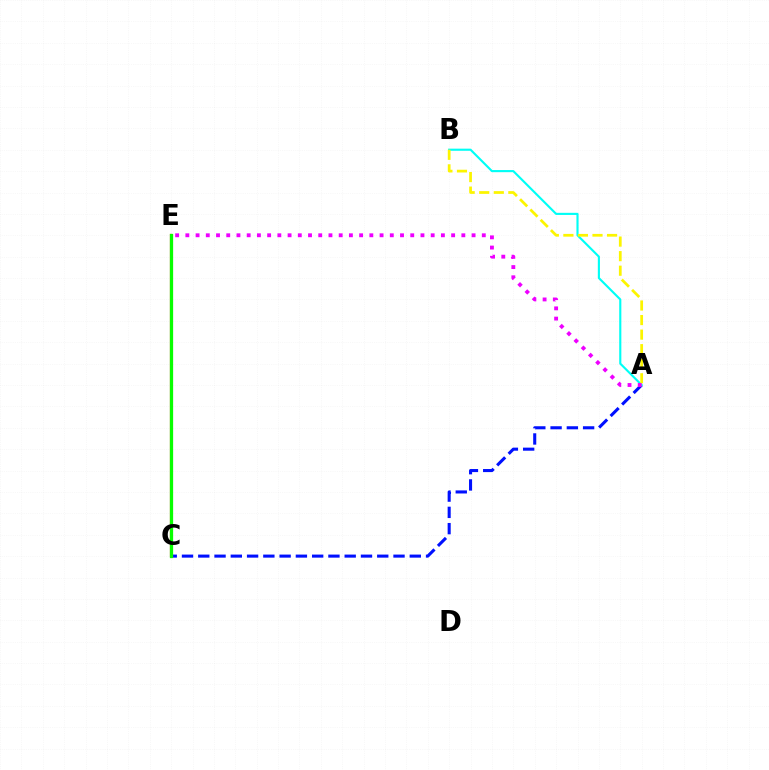{('A', 'C'): [{'color': '#0010ff', 'line_style': 'dashed', 'thickness': 2.21}], ('C', 'E'): [{'color': '#ff0000', 'line_style': 'solid', 'thickness': 1.56}, {'color': '#08ff00', 'line_style': 'solid', 'thickness': 2.35}], ('A', 'B'): [{'color': '#00fff6', 'line_style': 'solid', 'thickness': 1.53}, {'color': '#fcf500', 'line_style': 'dashed', 'thickness': 1.98}], ('A', 'E'): [{'color': '#ee00ff', 'line_style': 'dotted', 'thickness': 2.78}]}